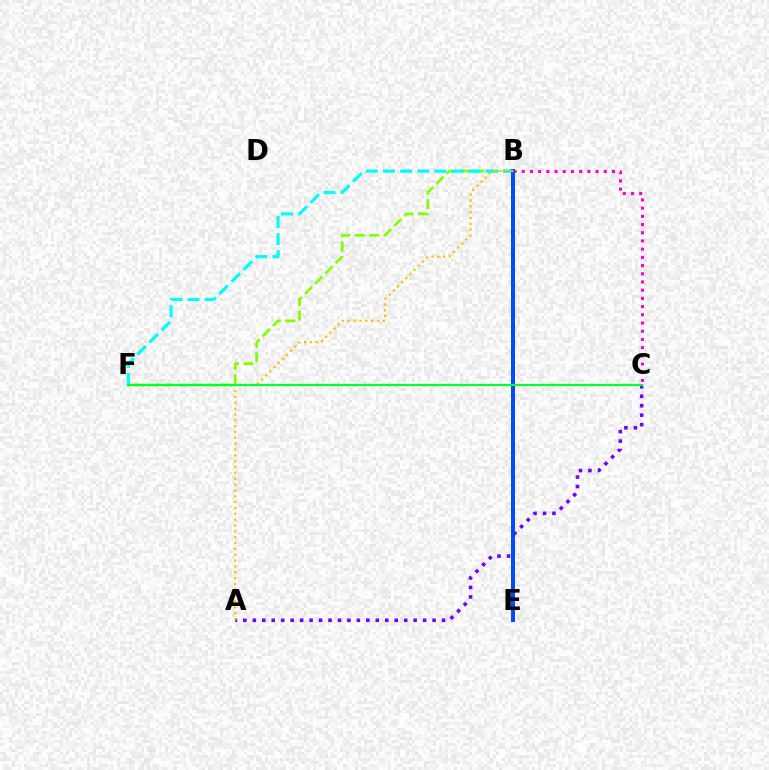{('B', 'E'): [{'color': '#ff0000', 'line_style': 'dashed', 'thickness': 2.61}, {'color': '#004bff', 'line_style': 'solid', 'thickness': 2.86}], ('B', 'F'): [{'color': '#84ff00', 'line_style': 'dashed', 'thickness': 1.96}, {'color': '#00fff6', 'line_style': 'dashed', 'thickness': 2.32}], ('B', 'C'): [{'color': '#ff00cf', 'line_style': 'dotted', 'thickness': 2.23}], ('A', 'C'): [{'color': '#7200ff', 'line_style': 'dotted', 'thickness': 2.57}], ('A', 'B'): [{'color': '#ffbd00', 'line_style': 'dotted', 'thickness': 1.59}], ('C', 'F'): [{'color': '#00ff39', 'line_style': 'solid', 'thickness': 1.57}]}